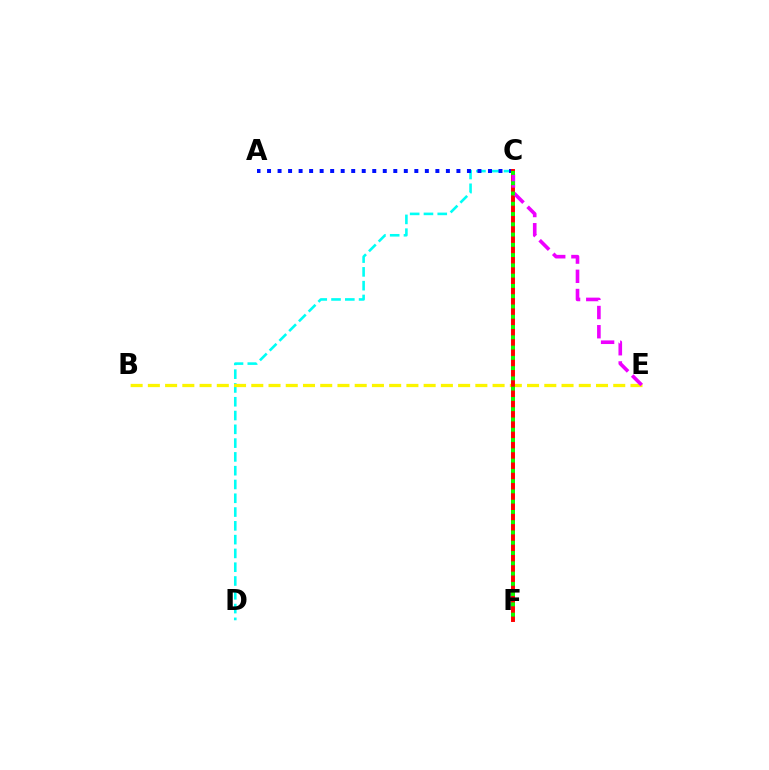{('C', 'D'): [{'color': '#00fff6', 'line_style': 'dashed', 'thickness': 1.87}], ('A', 'C'): [{'color': '#0010ff', 'line_style': 'dotted', 'thickness': 2.86}], ('B', 'E'): [{'color': '#fcf500', 'line_style': 'dashed', 'thickness': 2.34}], ('C', 'F'): [{'color': '#ff0000', 'line_style': 'solid', 'thickness': 2.83}, {'color': '#08ff00', 'line_style': 'dotted', 'thickness': 2.79}], ('C', 'E'): [{'color': '#ee00ff', 'line_style': 'dashed', 'thickness': 2.61}]}